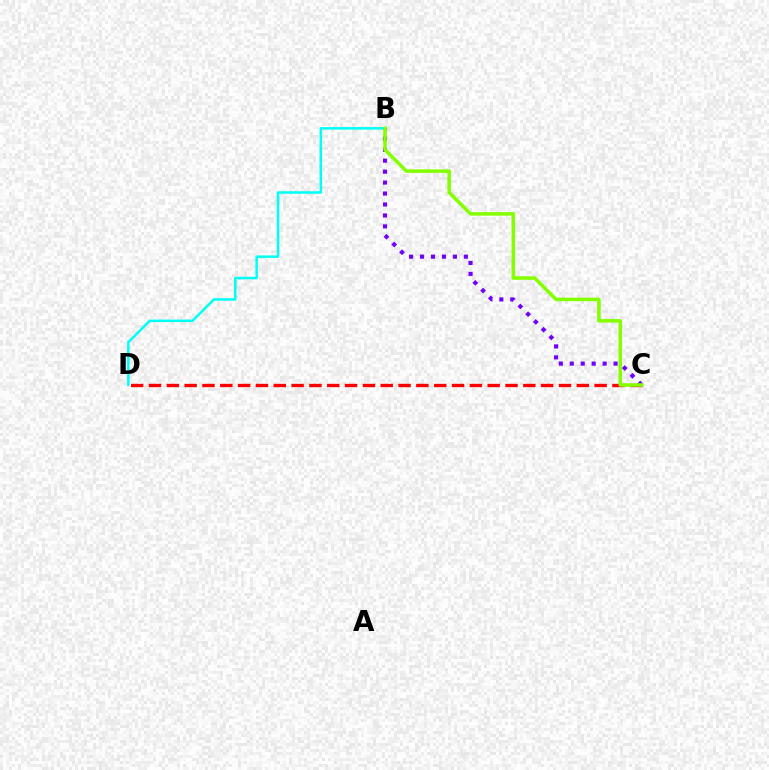{('C', 'D'): [{'color': '#ff0000', 'line_style': 'dashed', 'thickness': 2.42}], ('B', 'C'): [{'color': '#7200ff', 'line_style': 'dotted', 'thickness': 2.98}, {'color': '#84ff00', 'line_style': 'solid', 'thickness': 2.54}], ('B', 'D'): [{'color': '#00fff6', 'line_style': 'solid', 'thickness': 1.81}]}